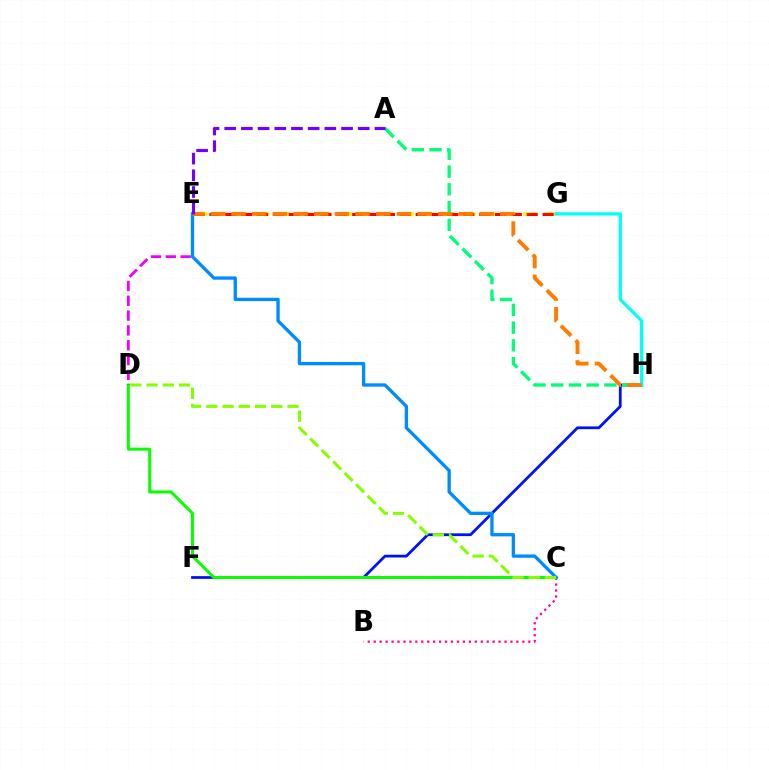{('F', 'H'): [{'color': '#0010ff', 'line_style': 'solid', 'thickness': 1.99}], ('A', 'H'): [{'color': '#00ff74', 'line_style': 'dashed', 'thickness': 2.41}], ('B', 'C'): [{'color': '#ff0094', 'line_style': 'dotted', 'thickness': 1.62}], ('E', 'G'): [{'color': '#fcf500', 'line_style': 'dashed', 'thickness': 2.8}, {'color': '#ff0000', 'line_style': 'dashed', 'thickness': 2.16}], ('C', 'D'): [{'color': '#08ff00', 'line_style': 'solid', 'thickness': 2.16}, {'color': '#84ff00', 'line_style': 'dashed', 'thickness': 2.2}], ('G', 'H'): [{'color': '#00fff6', 'line_style': 'solid', 'thickness': 2.34}], ('D', 'E'): [{'color': '#ee00ff', 'line_style': 'dashed', 'thickness': 2.01}], ('C', 'E'): [{'color': '#008cff', 'line_style': 'solid', 'thickness': 2.39}], ('E', 'H'): [{'color': '#ff7c00', 'line_style': 'dashed', 'thickness': 2.81}], ('A', 'E'): [{'color': '#7200ff', 'line_style': 'dashed', 'thickness': 2.27}]}